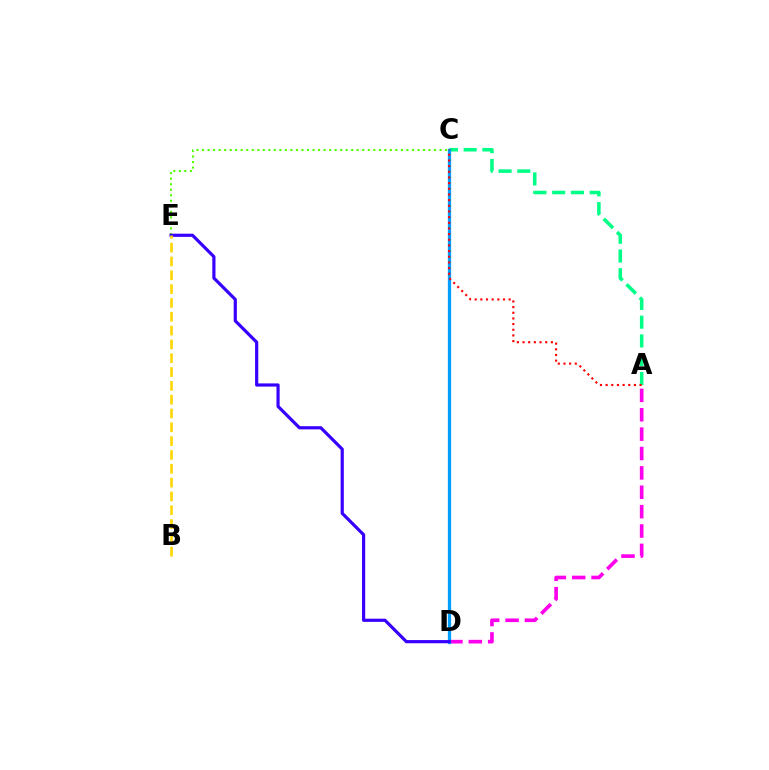{('A', 'C'): [{'color': '#00ff86', 'line_style': 'dashed', 'thickness': 2.55}, {'color': '#ff0000', 'line_style': 'dotted', 'thickness': 1.54}], ('C', 'E'): [{'color': '#4fff00', 'line_style': 'dotted', 'thickness': 1.5}], ('A', 'D'): [{'color': '#ff00ed', 'line_style': 'dashed', 'thickness': 2.63}], ('C', 'D'): [{'color': '#009eff', 'line_style': 'solid', 'thickness': 2.35}], ('D', 'E'): [{'color': '#3700ff', 'line_style': 'solid', 'thickness': 2.29}], ('B', 'E'): [{'color': '#ffd500', 'line_style': 'dashed', 'thickness': 1.88}]}